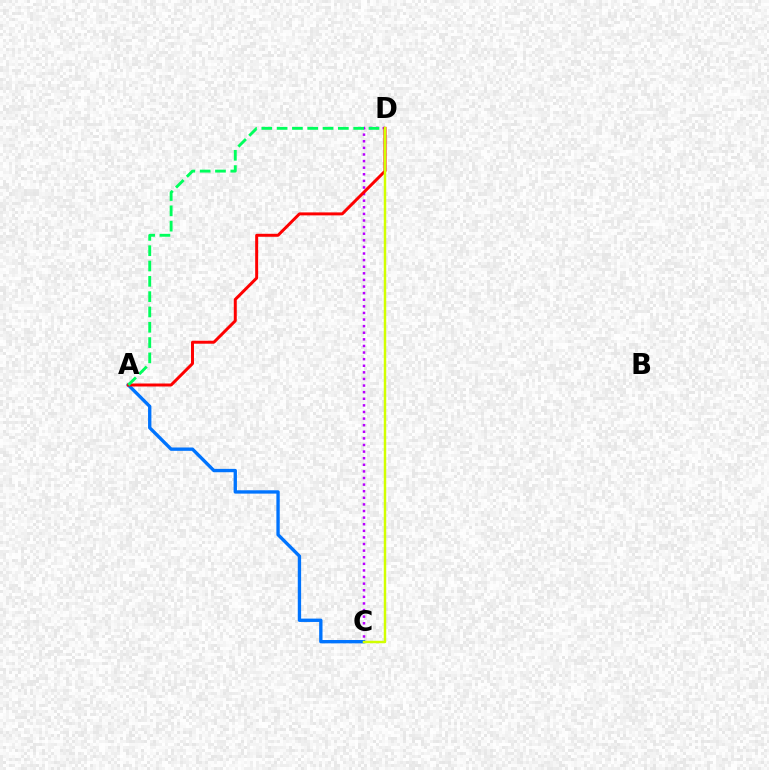{('C', 'D'): [{'color': '#b900ff', 'line_style': 'dotted', 'thickness': 1.79}, {'color': '#d1ff00', 'line_style': 'solid', 'thickness': 1.77}], ('A', 'C'): [{'color': '#0074ff', 'line_style': 'solid', 'thickness': 2.41}], ('A', 'D'): [{'color': '#ff0000', 'line_style': 'solid', 'thickness': 2.14}, {'color': '#00ff5c', 'line_style': 'dashed', 'thickness': 2.08}]}